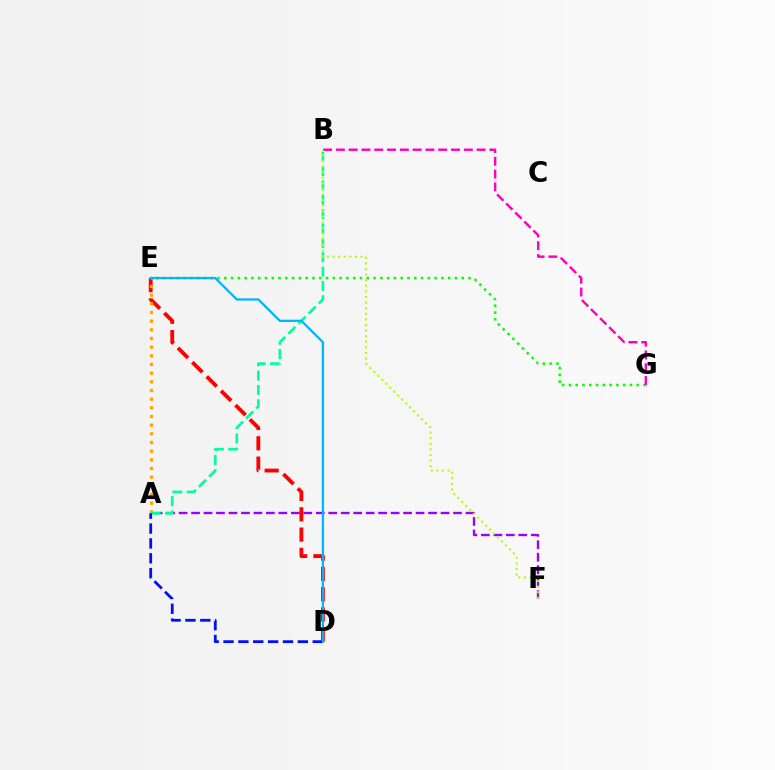{('D', 'E'): [{'color': '#ff0000', 'line_style': 'dashed', 'thickness': 2.76}, {'color': '#00b5ff', 'line_style': 'solid', 'thickness': 1.63}], ('A', 'E'): [{'color': '#ffa500', 'line_style': 'dotted', 'thickness': 2.36}], ('E', 'G'): [{'color': '#08ff00', 'line_style': 'dotted', 'thickness': 1.84}], ('A', 'F'): [{'color': '#9b00ff', 'line_style': 'dashed', 'thickness': 1.69}], ('A', 'B'): [{'color': '#00ff9d', 'line_style': 'dashed', 'thickness': 1.95}], ('B', 'G'): [{'color': '#ff00bd', 'line_style': 'dashed', 'thickness': 1.74}], ('B', 'F'): [{'color': '#b3ff00', 'line_style': 'dotted', 'thickness': 1.52}], ('A', 'D'): [{'color': '#0010ff', 'line_style': 'dashed', 'thickness': 2.02}]}